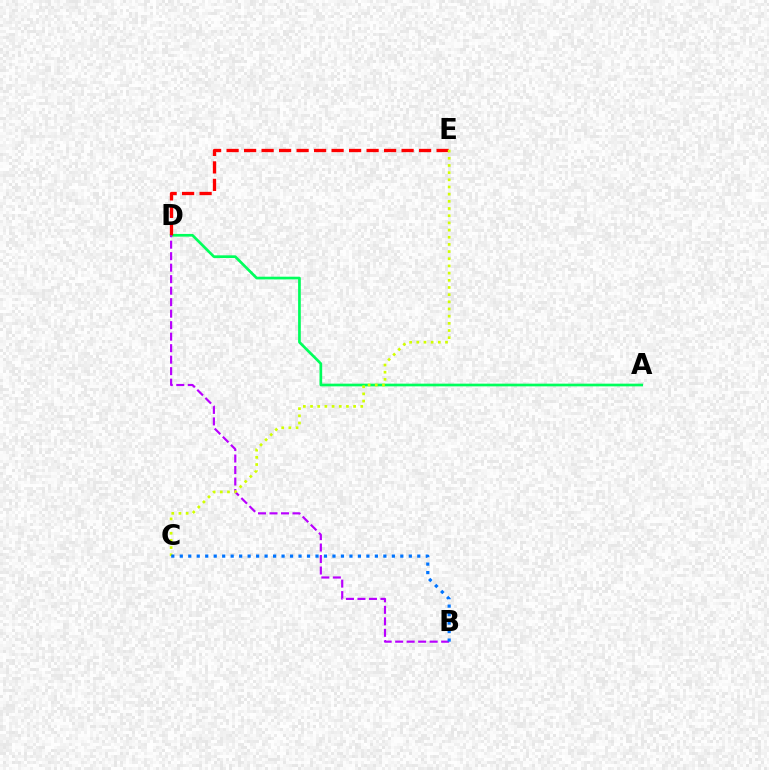{('A', 'D'): [{'color': '#00ff5c', 'line_style': 'solid', 'thickness': 1.94}], ('D', 'E'): [{'color': '#ff0000', 'line_style': 'dashed', 'thickness': 2.38}], ('B', 'D'): [{'color': '#b900ff', 'line_style': 'dashed', 'thickness': 1.56}], ('C', 'E'): [{'color': '#d1ff00', 'line_style': 'dotted', 'thickness': 1.95}], ('B', 'C'): [{'color': '#0074ff', 'line_style': 'dotted', 'thickness': 2.3}]}